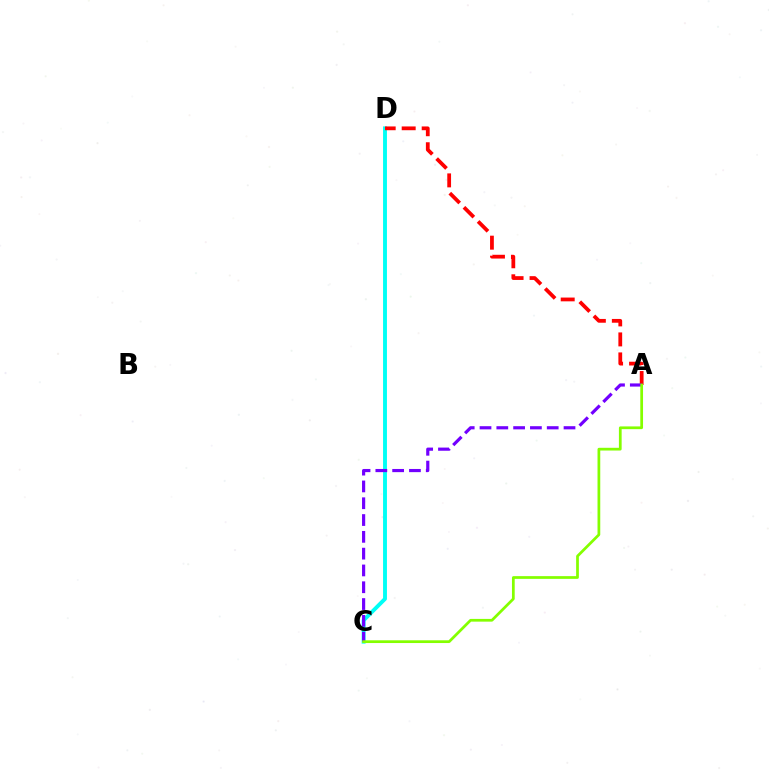{('C', 'D'): [{'color': '#00fff6', 'line_style': 'solid', 'thickness': 2.8}], ('A', 'D'): [{'color': '#ff0000', 'line_style': 'dashed', 'thickness': 2.72}], ('A', 'C'): [{'color': '#7200ff', 'line_style': 'dashed', 'thickness': 2.28}, {'color': '#84ff00', 'line_style': 'solid', 'thickness': 1.97}]}